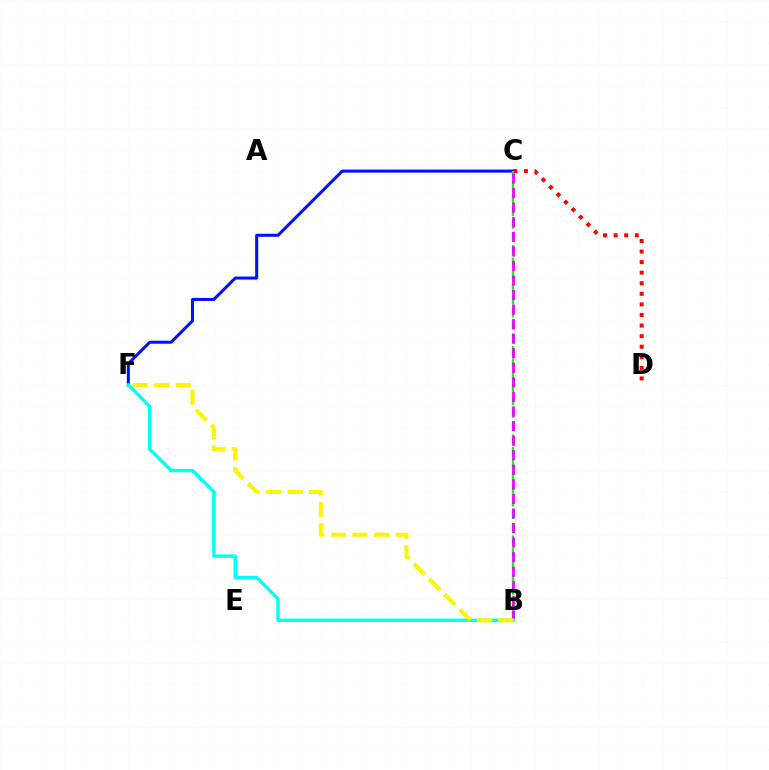{('C', 'F'): [{'color': '#0010ff', 'line_style': 'solid', 'thickness': 2.18}], ('C', 'D'): [{'color': '#ff0000', 'line_style': 'dotted', 'thickness': 2.87}], ('B', 'C'): [{'color': '#08ff00', 'line_style': 'dashed', 'thickness': 1.72}, {'color': '#ee00ff', 'line_style': 'dashed', 'thickness': 1.98}], ('B', 'F'): [{'color': '#00fff6', 'line_style': 'solid', 'thickness': 2.44}, {'color': '#fcf500', 'line_style': 'dashed', 'thickness': 2.93}]}